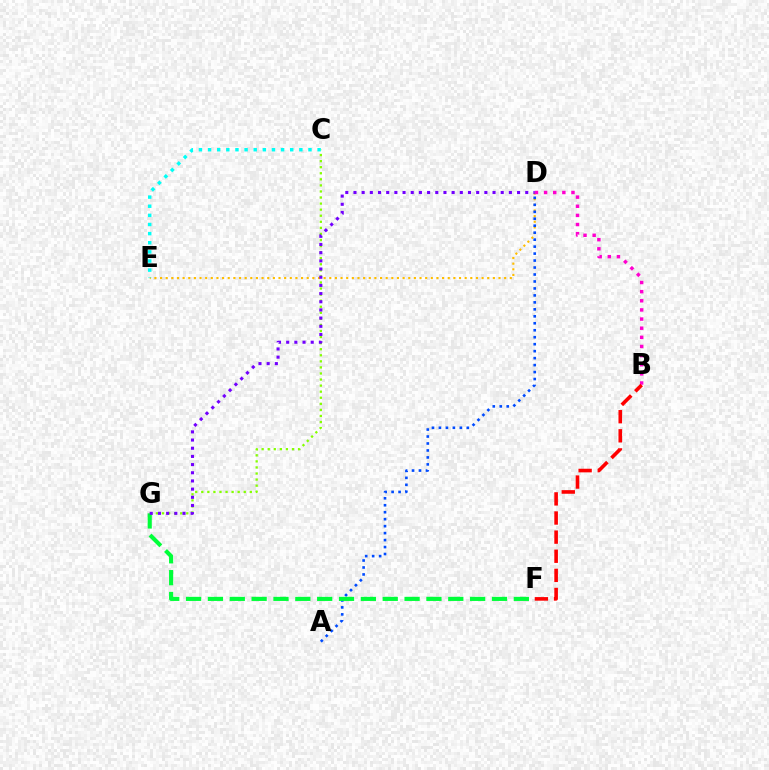{('D', 'E'): [{'color': '#ffbd00', 'line_style': 'dotted', 'thickness': 1.53}], ('B', 'D'): [{'color': '#ff00cf', 'line_style': 'dotted', 'thickness': 2.48}], ('C', 'G'): [{'color': '#84ff00', 'line_style': 'dotted', 'thickness': 1.65}], ('A', 'D'): [{'color': '#004bff', 'line_style': 'dotted', 'thickness': 1.89}], ('F', 'G'): [{'color': '#00ff39', 'line_style': 'dashed', 'thickness': 2.97}], ('D', 'G'): [{'color': '#7200ff', 'line_style': 'dotted', 'thickness': 2.22}], ('B', 'F'): [{'color': '#ff0000', 'line_style': 'dashed', 'thickness': 2.6}], ('C', 'E'): [{'color': '#00fff6', 'line_style': 'dotted', 'thickness': 2.48}]}